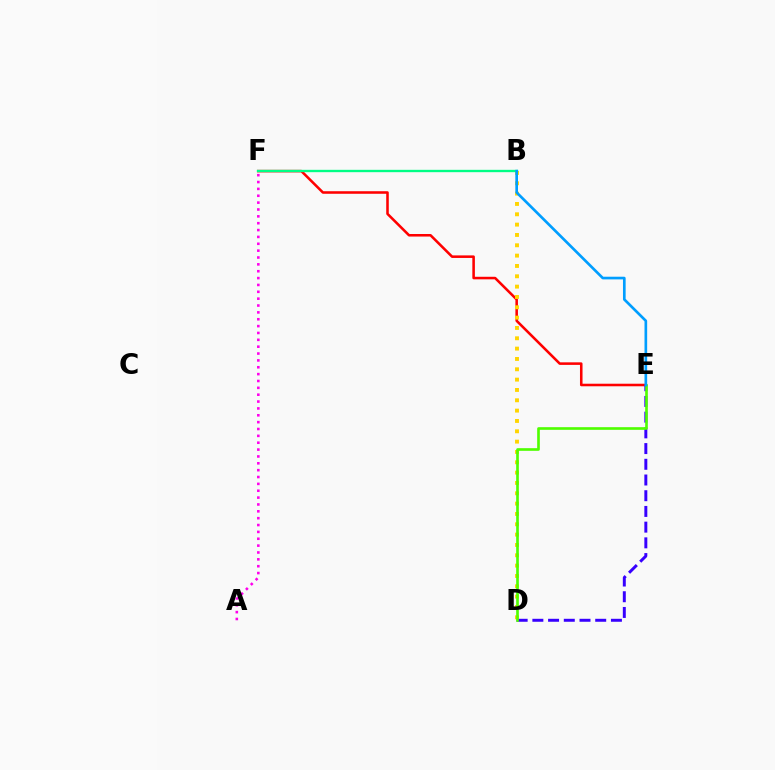{('E', 'F'): [{'color': '#ff0000', 'line_style': 'solid', 'thickness': 1.84}], ('D', 'E'): [{'color': '#3700ff', 'line_style': 'dashed', 'thickness': 2.13}, {'color': '#4fff00', 'line_style': 'solid', 'thickness': 1.91}], ('B', 'D'): [{'color': '#ffd500', 'line_style': 'dotted', 'thickness': 2.81}], ('A', 'F'): [{'color': '#ff00ed', 'line_style': 'dotted', 'thickness': 1.86}], ('B', 'F'): [{'color': '#00ff86', 'line_style': 'solid', 'thickness': 1.69}], ('B', 'E'): [{'color': '#009eff', 'line_style': 'solid', 'thickness': 1.92}]}